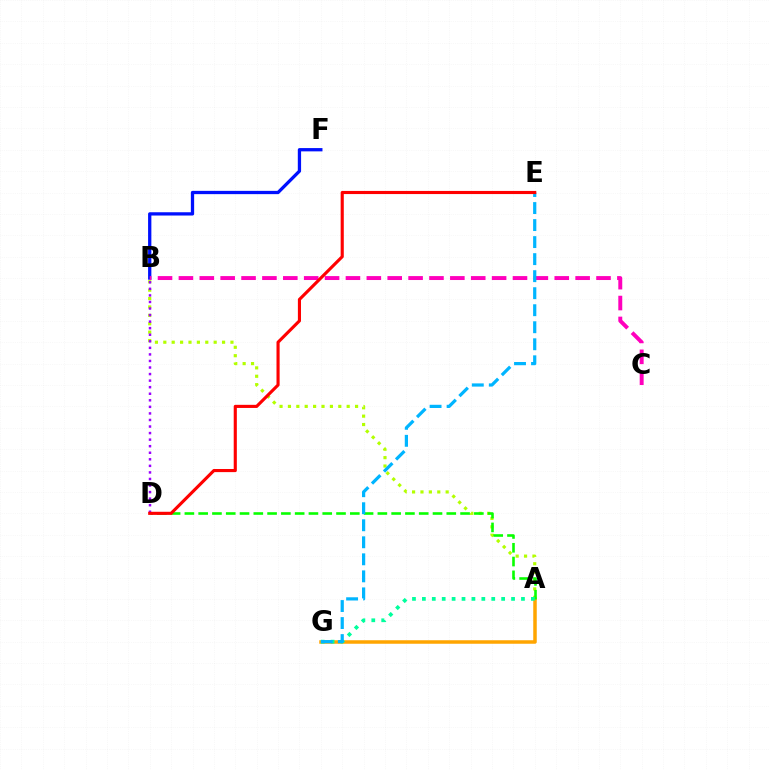{('A', 'G'): [{'color': '#ffa500', 'line_style': 'solid', 'thickness': 2.52}, {'color': '#00ff9d', 'line_style': 'dotted', 'thickness': 2.69}], ('A', 'B'): [{'color': '#b3ff00', 'line_style': 'dotted', 'thickness': 2.28}], ('B', 'D'): [{'color': '#9b00ff', 'line_style': 'dotted', 'thickness': 1.78}], ('A', 'D'): [{'color': '#08ff00', 'line_style': 'dashed', 'thickness': 1.87}], ('B', 'F'): [{'color': '#0010ff', 'line_style': 'solid', 'thickness': 2.36}], ('B', 'C'): [{'color': '#ff00bd', 'line_style': 'dashed', 'thickness': 2.84}], ('E', 'G'): [{'color': '#00b5ff', 'line_style': 'dashed', 'thickness': 2.31}], ('D', 'E'): [{'color': '#ff0000', 'line_style': 'solid', 'thickness': 2.25}]}